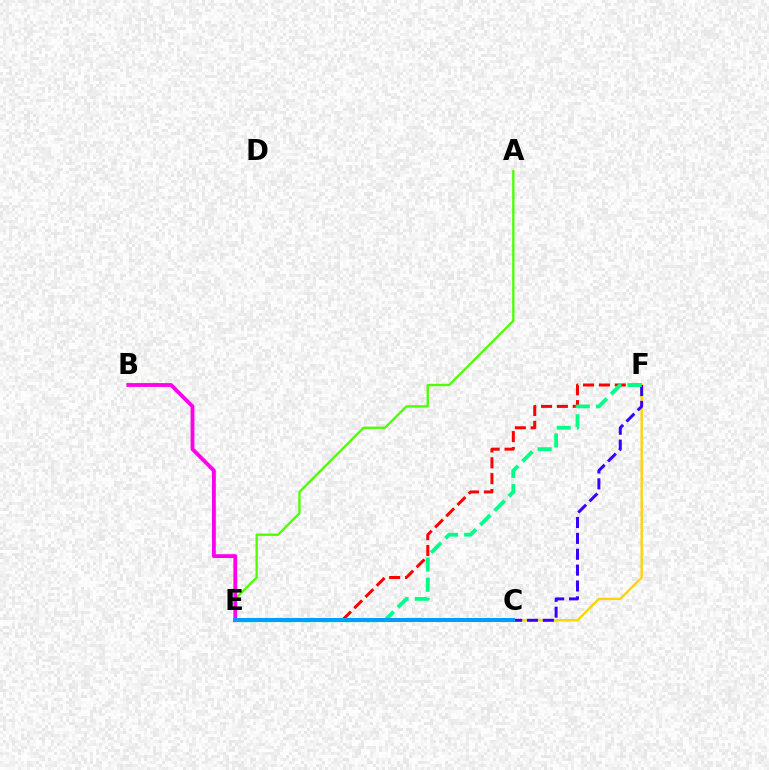{('E', 'F'): [{'color': '#ff0000', 'line_style': 'dashed', 'thickness': 2.15}, {'color': '#3700ff', 'line_style': 'dashed', 'thickness': 2.15}, {'color': '#00ff86', 'line_style': 'dashed', 'thickness': 2.75}], ('C', 'F'): [{'color': '#ffd500', 'line_style': 'solid', 'thickness': 1.74}], ('A', 'E'): [{'color': '#4fff00', 'line_style': 'solid', 'thickness': 1.7}], ('B', 'E'): [{'color': '#ff00ed', 'line_style': 'solid', 'thickness': 2.75}], ('C', 'E'): [{'color': '#009eff', 'line_style': 'solid', 'thickness': 2.9}]}